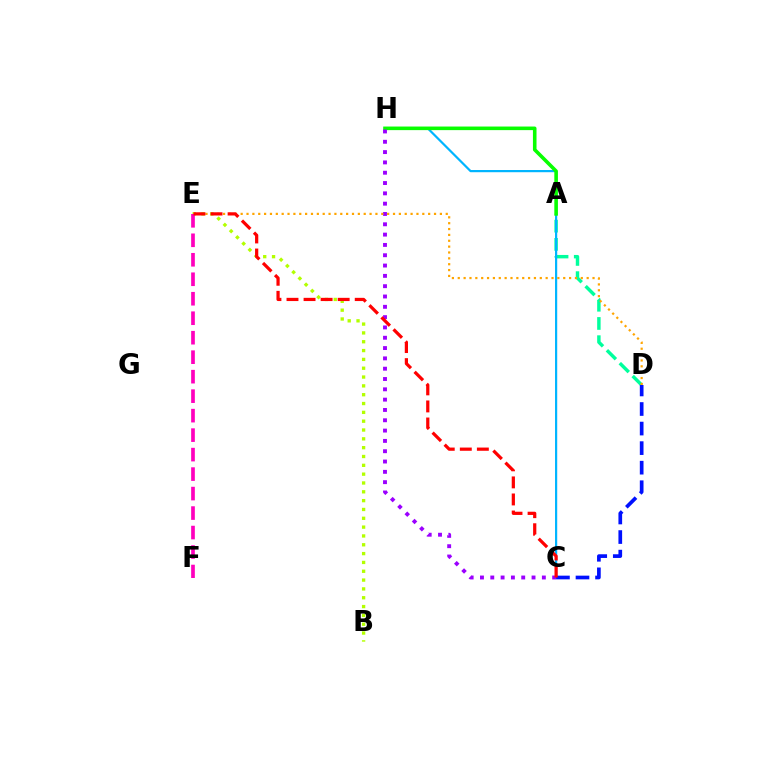{('A', 'D'): [{'color': '#00ff9d', 'line_style': 'dashed', 'thickness': 2.48}], ('C', 'H'): [{'color': '#00b5ff', 'line_style': 'solid', 'thickness': 1.58}, {'color': '#9b00ff', 'line_style': 'dotted', 'thickness': 2.8}], ('B', 'E'): [{'color': '#b3ff00', 'line_style': 'dotted', 'thickness': 2.4}], ('A', 'H'): [{'color': '#08ff00', 'line_style': 'solid', 'thickness': 2.58}], ('C', 'D'): [{'color': '#0010ff', 'line_style': 'dashed', 'thickness': 2.66}], ('D', 'E'): [{'color': '#ffa500', 'line_style': 'dotted', 'thickness': 1.59}], ('E', 'F'): [{'color': '#ff00bd', 'line_style': 'dashed', 'thickness': 2.65}], ('C', 'E'): [{'color': '#ff0000', 'line_style': 'dashed', 'thickness': 2.32}]}